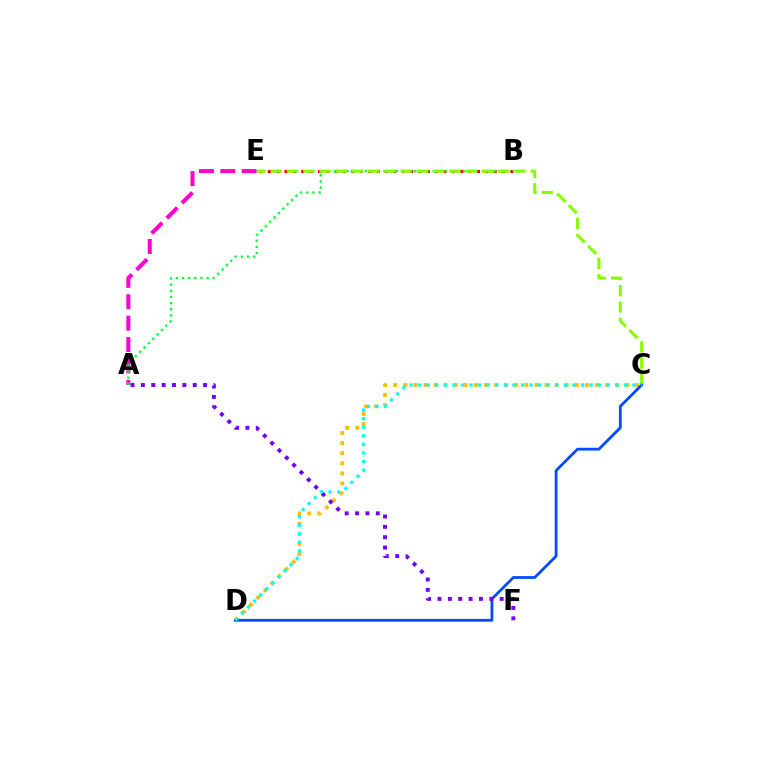{('A', 'E'): [{'color': '#ff00cf', 'line_style': 'dashed', 'thickness': 2.91}], ('B', 'E'): [{'color': '#ff0000', 'line_style': 'dotted', 'thickness': 2.27}], ('A', 'B'): [{'color': '#00ff39', 'line_style': 'dotted', 'thickness': 1.67}], ('C', 'D'): [{'color': '#ffbd00', 'line_style': 'dotted', 'thickness': 2.74}, {'color': '#004bff', 'line_style': 'solid', 'thickness': 2.0}, {'color': '#00fff6', 'line_style': 'dotted', 'thickness': 2.33}], ('C', 'E'): [{'color': '#84ff00', 'line_style': 'dashed', 'thickness': 2.21}], ('A', 'F'): [{'color': '#7200ff', 'line_style': 'dotted', 'thickness': 2.82}]}